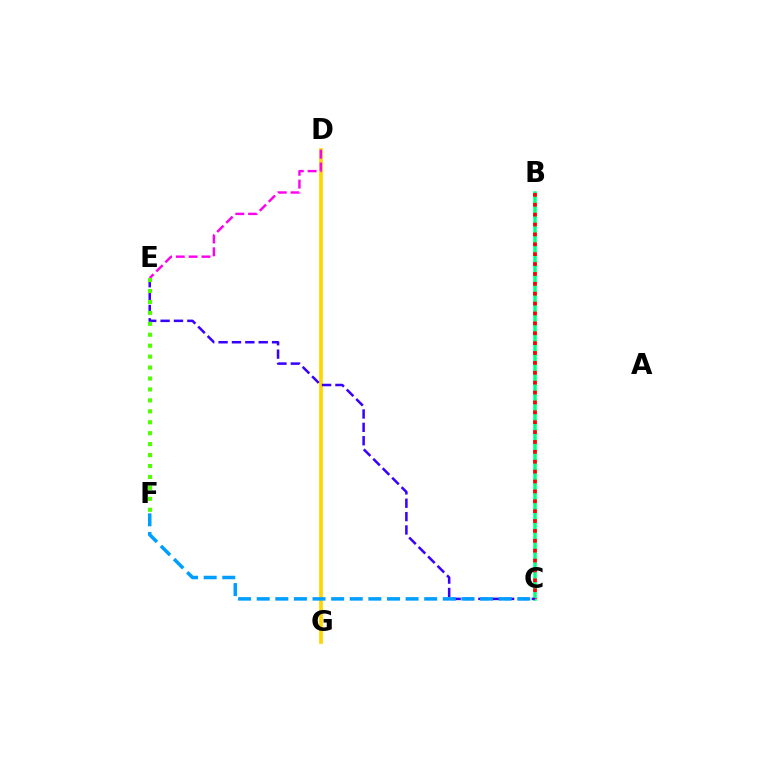{('B', 'C'): [{'color': '#00ff86', 'line_style': 'solid', 'thickness': 2.55}, {'color': '#ff0000', 'line_style': 'dotted', 'thickness': 2.69}], ('D', 'G'): [{'color': '#ffd500', 'line_style': 'solid', 'thickness': 2.68}], ('D', 'E'): [{'color': '#ff00ed', 'line_style': 'dashed', 'thickness': 1.74}], ('C', 'E'): [{'color': '#3700ff', 'line_style': 'dashed', 'thickness': 1.82}], ('E', 'F'): [{'color': '#4fff00', 'line_style': 'dotted', 'thickness': 2.97}], ('C', 'F'): [{'color': '#009eff', 'line_style': 'dashed', 'thickness': 2.53}]}